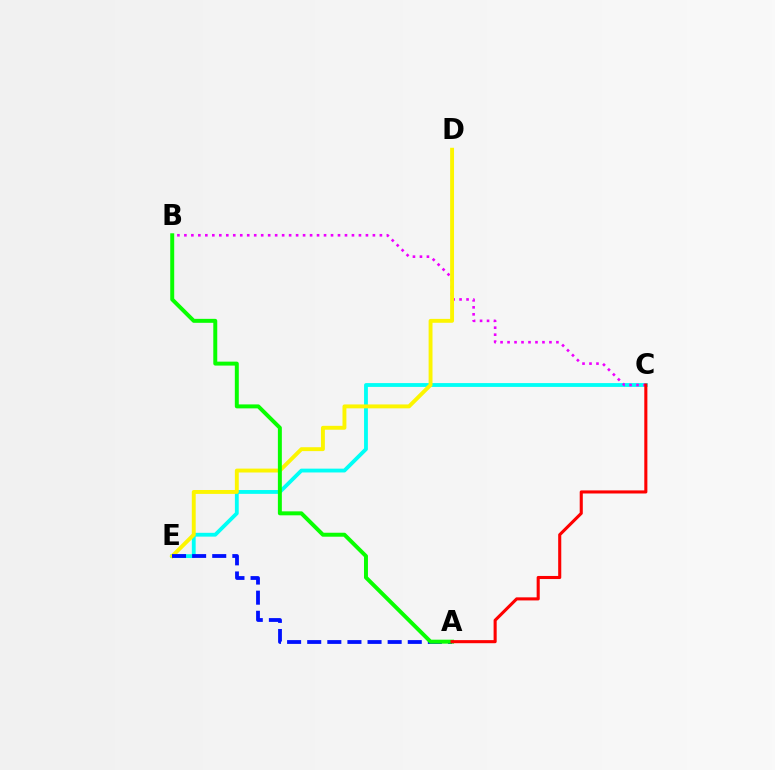{('C', 'E'): [{'color': '#00fff6', 'line_style': 'solid', 'thickness': 2.75}], ('B', 'C'): [{'color': '#ee00ff', 'line_style': 'dotted', 'thickness': 1.9}], ('D', 'E'): [{'color': '#fcf500', 'line_style': 'solid', 'thickness': 2.81}], ('A', 'E'): [{'color': '#0010ff', 'line_style': 'dashed', 'thickness': 2.73}], ('A', 'B'): [{'color': '#08ff00', 'line_style': 'solid', 'thickness': 2.85}], ('A', 'C'): [{'color': '#ff0000', 'line_style': 'solid', 'thickness': 2.22}]}